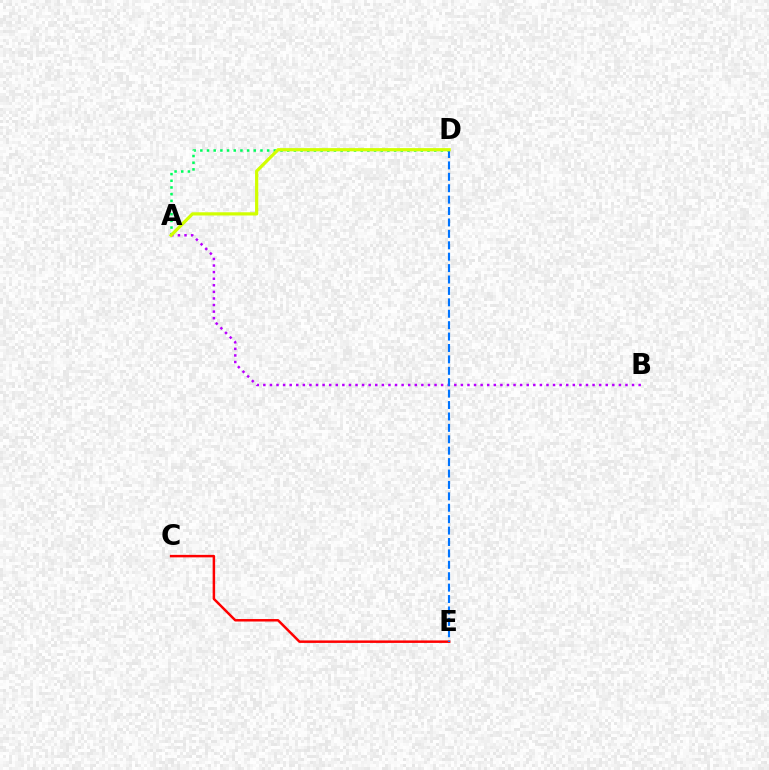{('A', 'B'): [{'color': '#b900ff', 'line_style': 'dotted', 'thickness': 1.79}], ('A', 'D'): [{'color': '#00ff5c', 'line_style': 'dotted', 'thickness': 1.82}, {'color': '#d1ff00', 'line_style': 'solid', 'thickness': 2.31}], ('C', 'E'): [{'color': '#ff0000', 'line_style': 'solid', 'thickness': 1.79}], ('D', 'E'): [{'color': '#0074ff', 'line_style': 'dashed', 'thickness': 1.55}]}